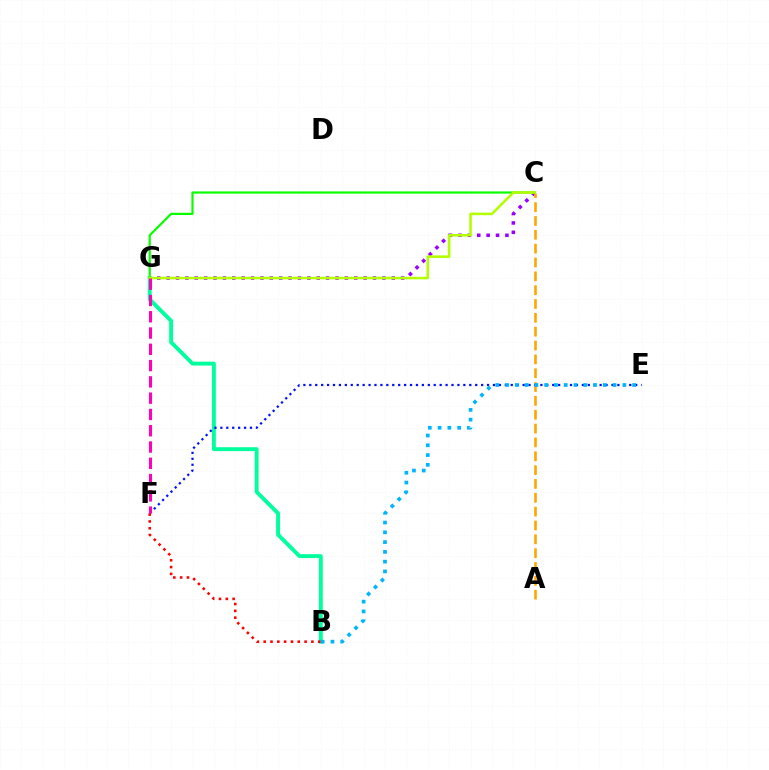{('B', 'G'): [{'color': '#00ff9d', 'line_style': 'solid', 'thickness': 2.8}], ('C', 'G'): [{'color': '#9b00ff', 'line_style': 'dotted', 'thickness': 2.55}, {'color': '#08ff00', 'line_style': 'solid', 'thickness': 1.58}, {'color': '#b3ff00', 'line_style': 'solid', 'thickness': 1.84}], ('A', 'C'): [{'color': '#ffa500', 'line_style': 'dashed', 'thickness': 1.88}], ('E', 'F'): [{'color': '#0010ff', 'line_style': 'dotted', 'thickness': 1.61}], ('B', 'E'): [{'color': '#00b5ff', 'line_style': 'dotted', 'thickness': 2.66}], ('B', 'F'): [{'color': '#ff0000', 'line_style': 'dotted', 'thickness': 1.85}], ('F', 'G'): [{'color': '#ff00bd', 'line_style': 'dashed', 'thickness': 2.21}]}